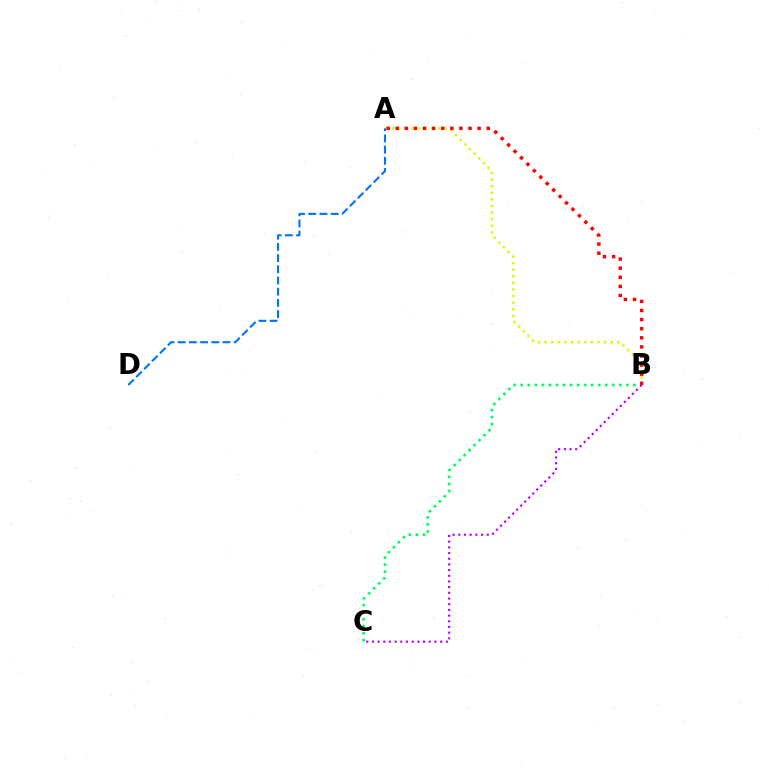{('B', 'C'): [{'color': '#00ff5c', 'line_style': 'dotted', 'thickness': 1.91}, {'color': '#b900ff', 'line_style': 'dotted', 'thickness': 1.54}], ('A', 'B'): [{'color': '#d1ff00', 'line_style': 'dotted', 'thickness': 1.79}, {'color': '#ff0000', 'line_style': 'dotted', 'thickness': 2.47}], ('A', 'D'): [{'color': '#0074ff', 'line_style': 'dashed', 'thickness': 1.52}]}